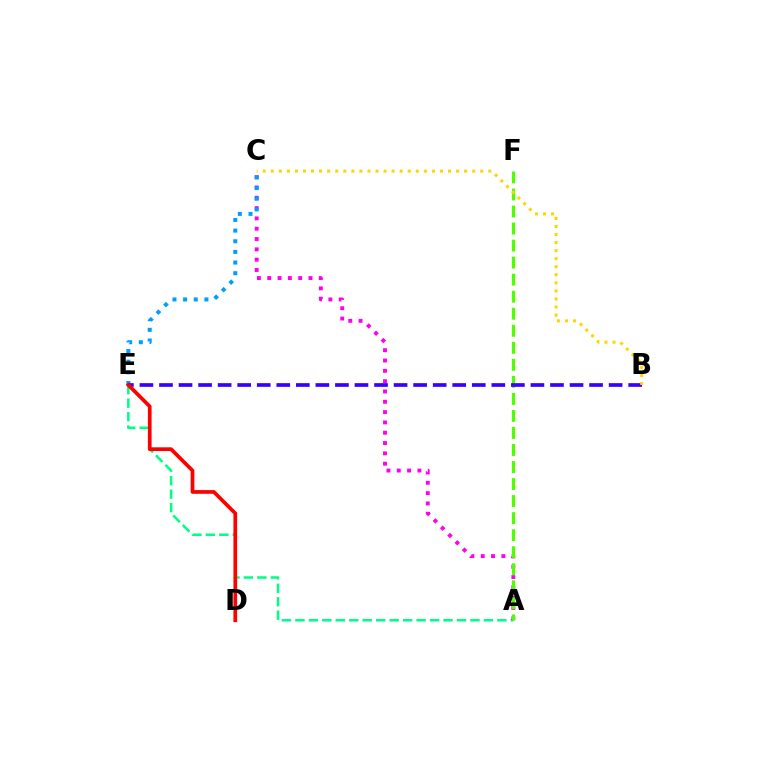{('A', 'E'): [{'color': '#00ff86', 'line_style': 'dashed', 'thickness': 1.83}], ('A', 'C'): [{'color': '#ff00ed', 'line_style': 'dotted', 'thickness': 2.8}], ('A', 'F'): [{'color': '#4fff00', 'line_style': 'dashed', 'thickness': 2.31}], ('C', 'E'): [{'color': '#009eff', 'line_style': 'dotted', 'thickness': 2.89}], ('B', 'E'): [{'color': '#3700ff', 'line_style': 'dashed', 'thickness': 2.66}], ('D', 'E'): [{'color': '#ff0000', 'line_style': 'solid', 'thickness': 2.67}], ('B', 'C'): [{'color': '#ffd500', 'line_style': 'dotted', 'thickness': 2.19}]}